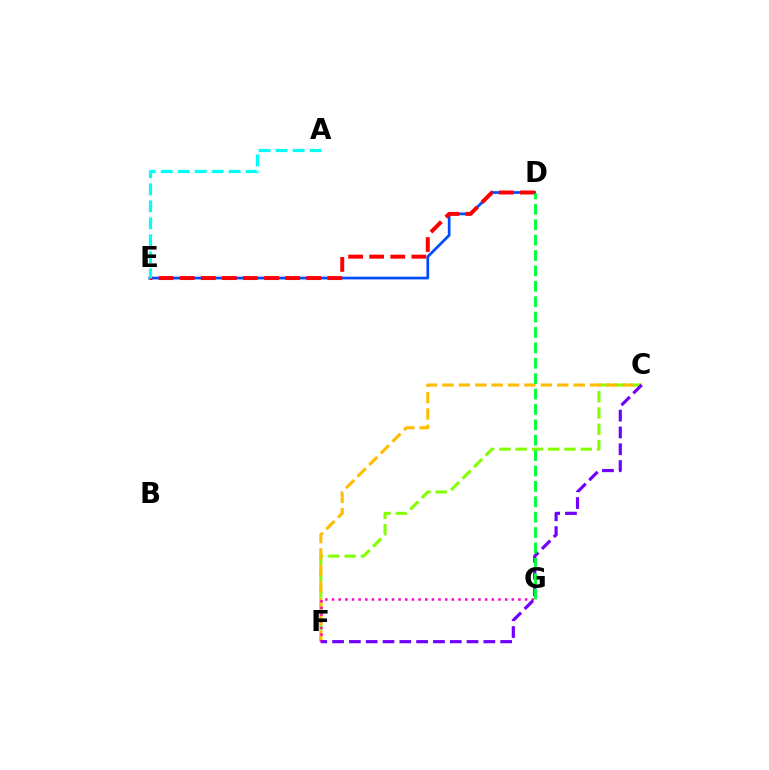{('D', 'E'): [{'color': '#004bff', 'line_style': 'solid', 'thickness': 1.95}, {'color': '#ff0000', 'line_style': 'dashed', 'thickness': 2.86}], ('C', 'F'): [{'color': '#84ff00', 'line_style': 'dashed', 'thickness': 2.21}, {'color': '#ffbd00', 'line_style': 'dashed', 'thickness': 2.23}, {'color': '#7200ff', 'line_style': 'dashed', 'thickness': 2.28}], ('F', 'G'): [{'color': '#ff00cf', 'line_style': 'dotted', 'thickness': 1.81}], ('A', 'E'): [{'color': '#00fff6', 'line_style': 'dashed', 'thickness': 2.31}], ('D', 'G'): [{'color': '#00ff39', 'line_style': 'dashed', 'thickness': 2.09}]}